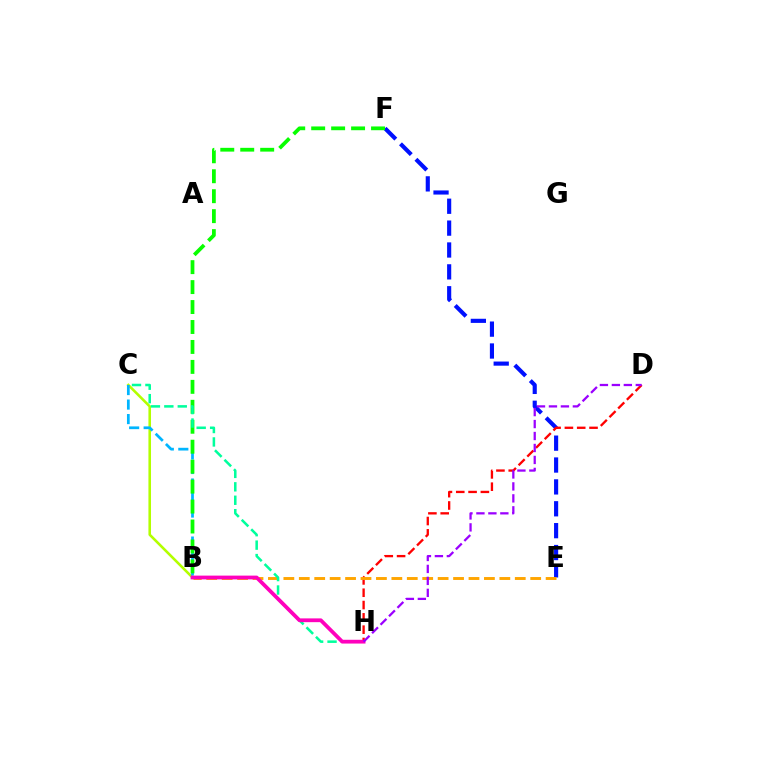{('E', 'F'): [{'color': '#0010ff', 'line_style': 'dashed', 'thickness': 2.97}], ('B', 'C'): [{'color': '#b3ff00', 'line_style': 'solid', 'thickness': 1.86}, {'color': '#00b5ff', 'line_style': 'dashed', 'thickness': 1.97}], ('D', 'H'): [{'color': '#ff0000', 'line_style': 'dashed', 'thickness': 1.67}, {'color': '#9b00ff', 'line_style': 'dashed', 'thickness': 1.63}], ('B', 'F'): [{'color': '#08ff00', 'line_style': 'dashed', 'thickness': 2.71}], ('B', 'E'): [{'color': '#ffa500', 'line_style': 'dashed', 'thickness': 2.1}], ('C', 'H'): [{'color': '#00ff9d', 'line_style': 'dashed', 'thickness': 1.82}], ('B', 'H'): [{'color': '#ff00bd', 'line_style': 'solid', 'thickness': 2.72}]}